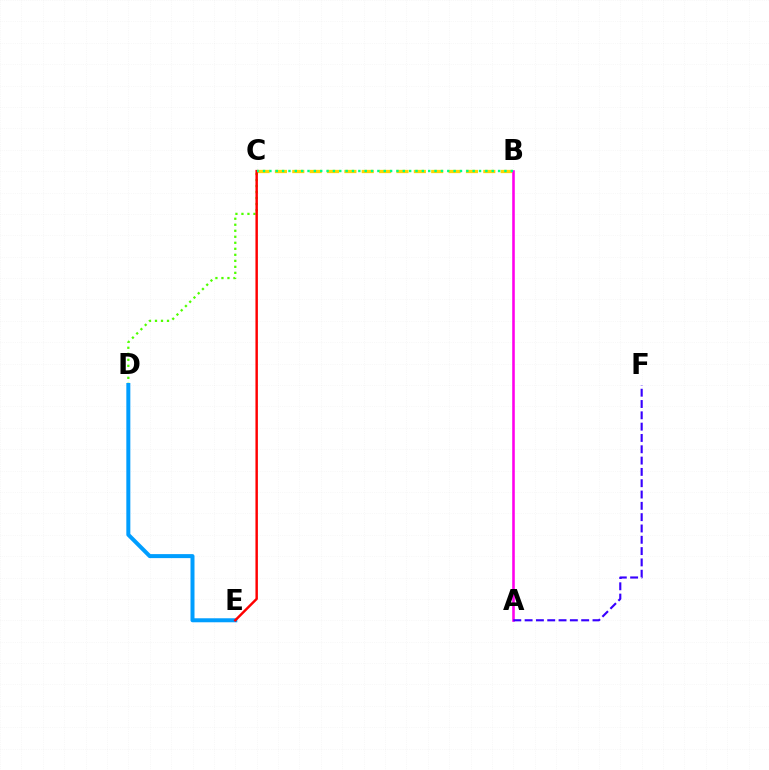{('C', 'D'): [{'color': '#4fff00', 'line_style': 'dotted', 'thickness': 1.63}], ('D', 'E'): [{'color': '#009eff', 'line_style': 'solid', 'thickness': 2.88}], ('B', 'C'): [{'color': '#ffd500', 'line_style': 'dashed', 'thickness': 2.36}, {'color': '#00ff86', 'line_style': 'dotted', 'thickness': 1.73}], ('A', 'B'): [{'color': '#ff00ed', 'line_style': 'solid', 'thickness': 1.86}], ('A', 'F'): [{'color': '#3700ff', 'line_style': 'dashed', 'thickness': 1.54}], ('C', 'E'): [{'color': '#ff0000', 'line_style': 'solid', 'thickness': 1.77}]}